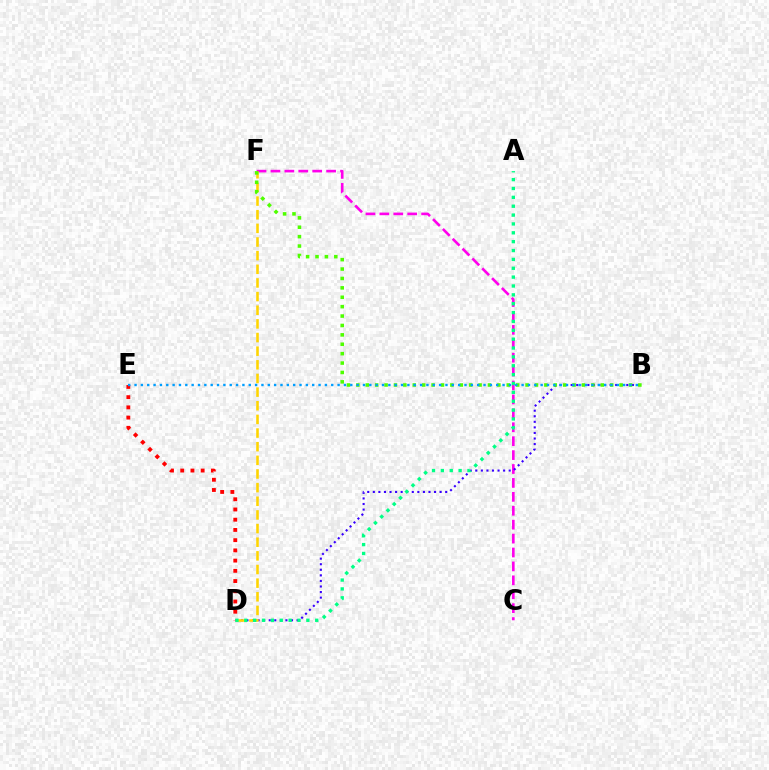{('C', 'F'): [{'color': '#ff00ed', 'line_style': 'dashed', 'thickness': 1.89}], ('B', 'D'): [{'color': '#3700ff', 'line_style': 'dotted', 'thickness': 1.51}], ('D', 'E'): [{'color': '#ff0000', 'line_style': 'dotted', 'thickness': 2.78}], ('D', 'F'): [{'color': '#ffd500', 'line_style': 'dashed', 'thickness': 1.85}], ('A', 'D'): [{'color': '#00ff86', 'line_style': 'dotted', 'thickness': 2.41}], ('B', 'F'): [{'color': '#4fff00', 'line_style': 'dotted', 'thickness': 2.55}], ('B', 'E'): [{'color': '#009eff', 'line_style': 'dotted', 'thickness': 1.72}]}